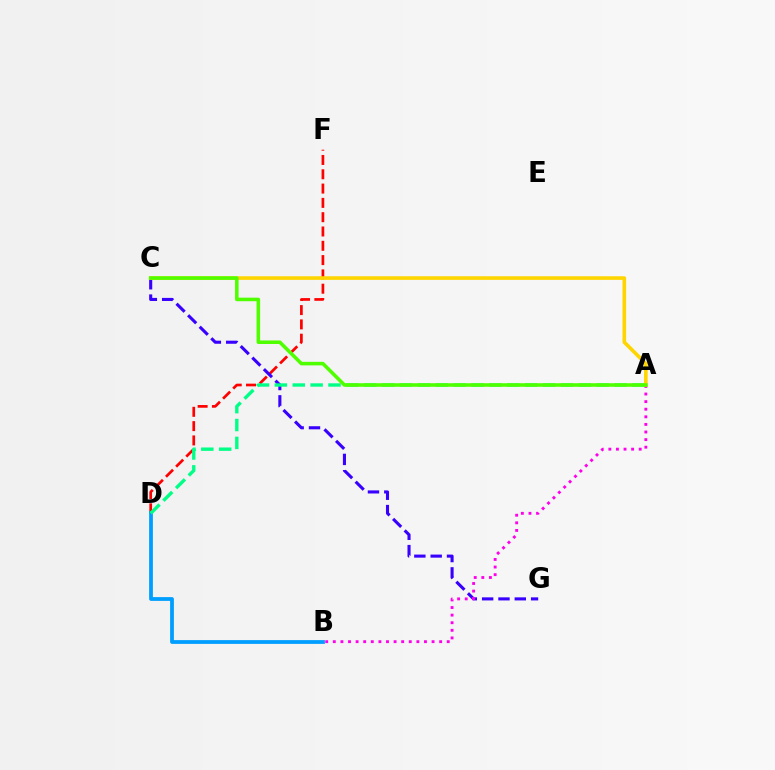{('D', 'F'): [{'color': '#ff0000', 'line_style': 'dashed', 'thickness': 1.94}], ('C', 'G'): [{'color': '#3700ff', 'line_style': 'dashed', 'thickness': 2.22}], ('B', 'D'): [{'color': '#009eff', 'line_style': 'solid', 'thickness': 2.72}], ('A', 'D'): [{'color': '#00ff86', 'line_style': 'dashed', 'thickness': 2.43}], ('A', 'B'): [{'color': '#ff00ed', 'line_style': 'dotted', 'thickness': 2.06}], ('A', 'C'): [{'color': '#ffd500', 'line_style': 'solid', 'thickness': 2.61}, {'color': '#4fff00', 'line_style': 'solid', 'thickness': 2.56}]}